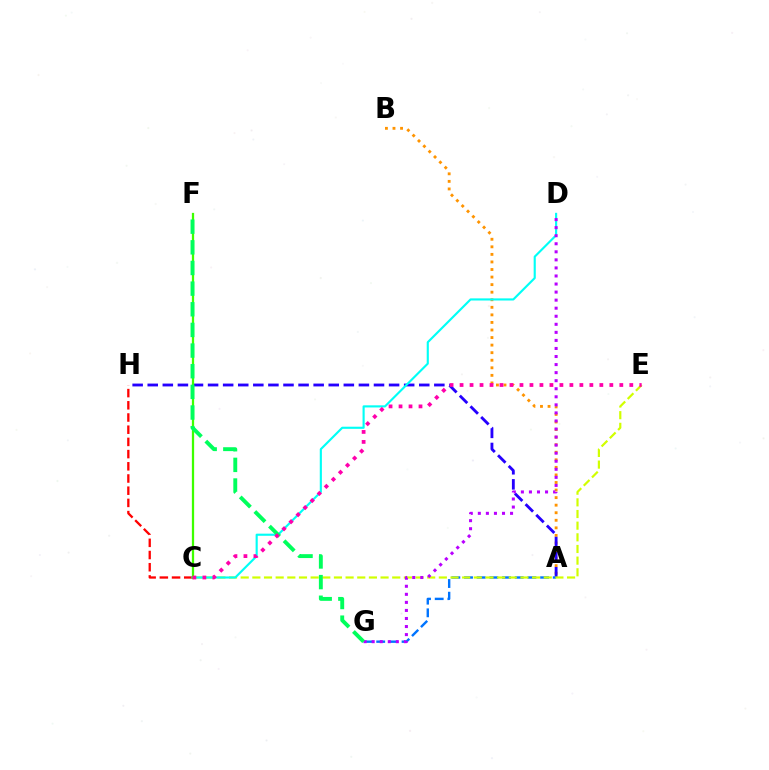{('A', 'B'): [{'color': '#ff9400', 'line_style': 'dotted', 'thickness': 2.05}], ('A', 'H'): [{'color': '#2500ff', 'line_style': 'dashed', 'thickness': 2.05}], ('A', 'G'): [{'color': '#0074ff', 'line_style': 'dashed', 'thickness': 1.72}], ('C', 'H'): [{'color': '#ff0000', 'line_style': 'dashed', 'thickness': 1.66}], ('C', 'E'): [{'color': '#d1ff00', 'line_style': 'dashed', 'thickness': 1.58}, {'color': '#ff00ac', 'line_style': 'dotted', 'thickness': 2.71}], ('C', 'D'): [{'color': '#00fff6', 'line_style': 'solid', 'thickness': 1.54}], ('D', 'G'): [{'color': '#b900ff', 'line_style': 'dotted', 'thickness': 2.19}], ('C', 'F'): [{'color': '#3dff00', 'line_style': 'solid', 'thickness': 1.63}], ('F', 'G'): [{'color': '#00ff5c', 'line_style': 'dashed', 'thickness': 2.81}]}